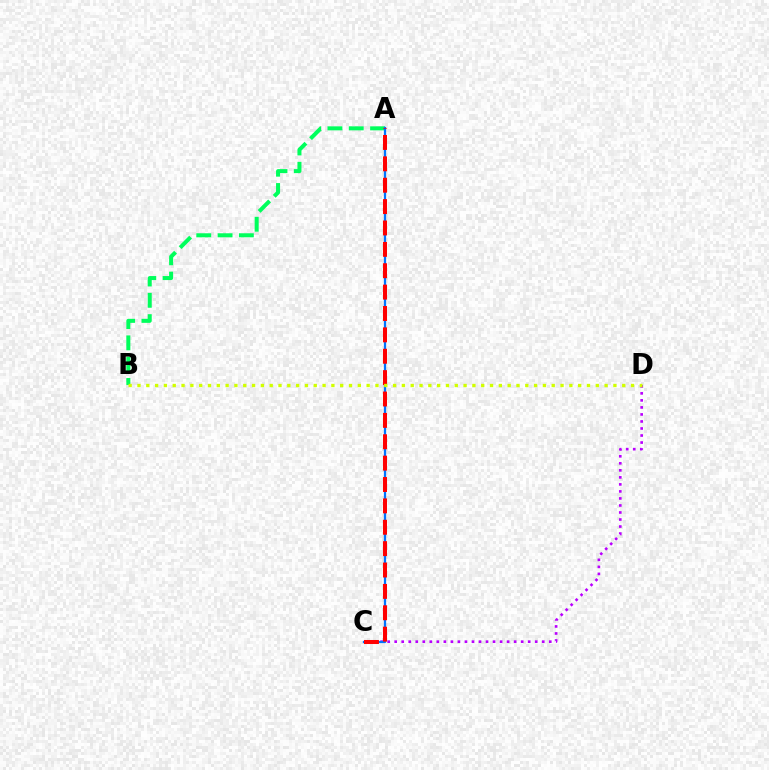{('C', 'D'): [{'color': '#b900ff', 'line_style': 'dotted', 'thickness': 1.91}], ('A', 'B'): [{'color': '#00ff5c', 'line_style': 'dashed', 'thickness': 2.89}], ('A', 'C'): [{'color': '#0074ff', 'line_style': 'solid', 'thickness': 1.62}, {'color': '#ff0000', 'line_style': 'dashed', 'thickness': 2.9}], ('B', 'D'): [{'color': '#d1ff00', 'line_style': 'dotted', 'thickness': 2.39}]}